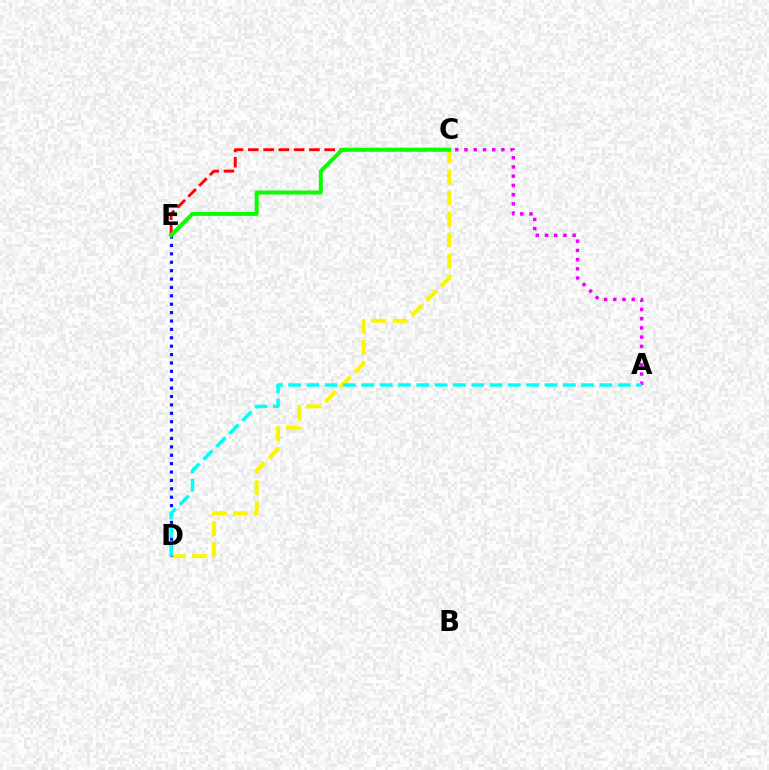{('C', 'E'): [{'color': '#ff0000', 'line_style': 'dashed', 'thickness': 2.07}, {'color': '#08ff00', 'line_style': 'solid', 'thickness': 2.87}], ('C', 'D'): [{'color': '#fcf500', 'line_style': 'dashed', 'thickness': 2.85}], ('A', 'C'): [{'color': '#ee00ff', 'line_style': 'dotted', 'thickness': 2.51}], ('D', 'E'): [{'color': '#0010ff', 'line_style': 'dotted', 'thickness': 2.28}], ('A', 'D'): [{'color': '#00fff6', 'line_style': 'dashed', 'thickness': 2.49}]}